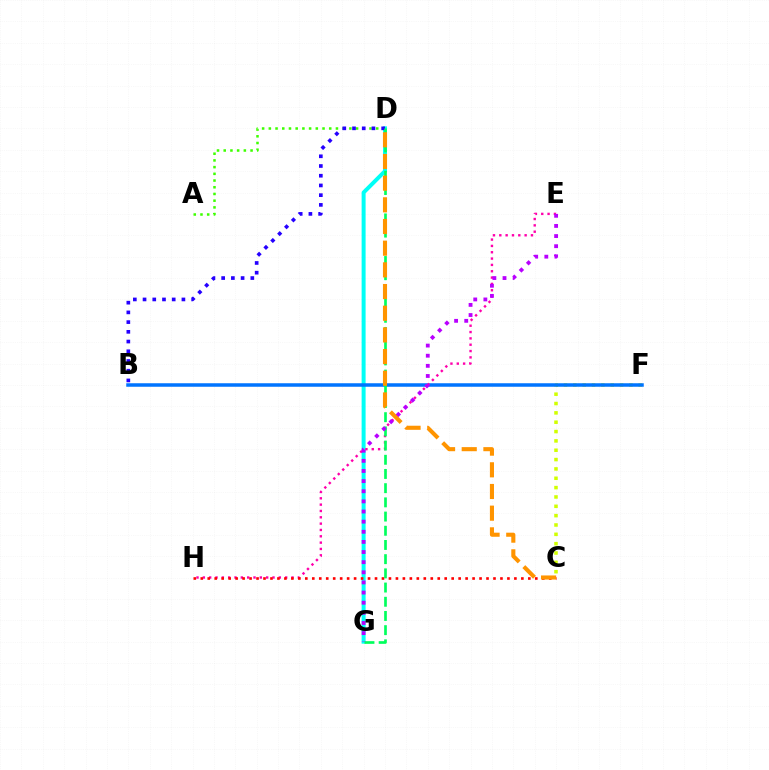{('C', 'F'): [{'color': '#d1ff00', 'line_style': 'dotted', 'thickness': 2.54}], ('D', 'G'): [{'color': '#00fff6', 'line_style': 'solid', 'thickness': 2.87}, {'color': '#00ff5c', 'line_style': 'dashed', 'thickness': 1.93}], ('B', 'F'): [{'color': '#0074ff', 'line_style': 'solid', 'thickness': 2.52}], ('E', 'H'): [{'color': '#ff00ac', 'line_style': 'dotted', 'thickness': 1.72}], ('A', 'D'): [{'color': '#3dff00', 'line_style': 'dotted', 'thickness': 1.82}], ('C', 'H'): [{'color': '#ff0000', 'line_style': 'dotted', 'thickness': 1.89}], ('B', 'D'): [{'color': '#2500ff', 'line_style': 'dotted', 'thickness': 2.64}], ('E', 'G'): [{'color': '#b900ff', 'line_style': 'dotted', 'thickness': 2.75}], ('C', 'D'): [{'color': '#ff9400', 'line_style': 'dashed', 'thickness': 2.95}]}